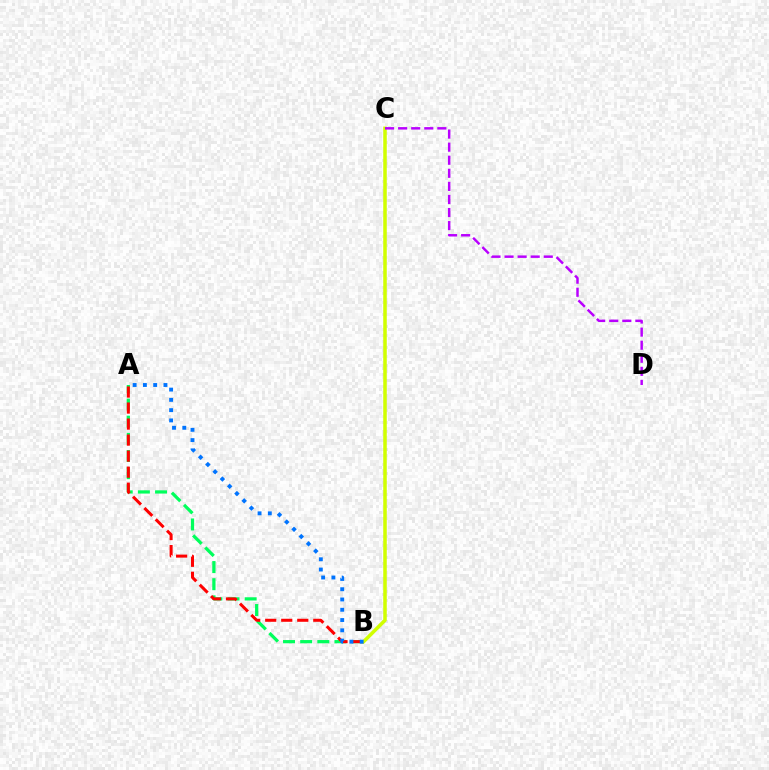{('A', 'B'): [{'color': '#00ff5c', 'line_style': 'dashed', 'thickness': 2.33}, {'color': '#ff0000', 'line_style': 'dashed', 'thickness': 2.18}, {'color': '#0074ff', 'line_style': 'dotted', 'thickness': 2.79}], ('B', 'C'): [{'color': '#d1ff00', 'line_style': 'solid', 'thickness': 2.54}], ('C', 'D'): [{'color': '#b900ff', 'line_style': 'dashed', 'thickness': 1.78}]}